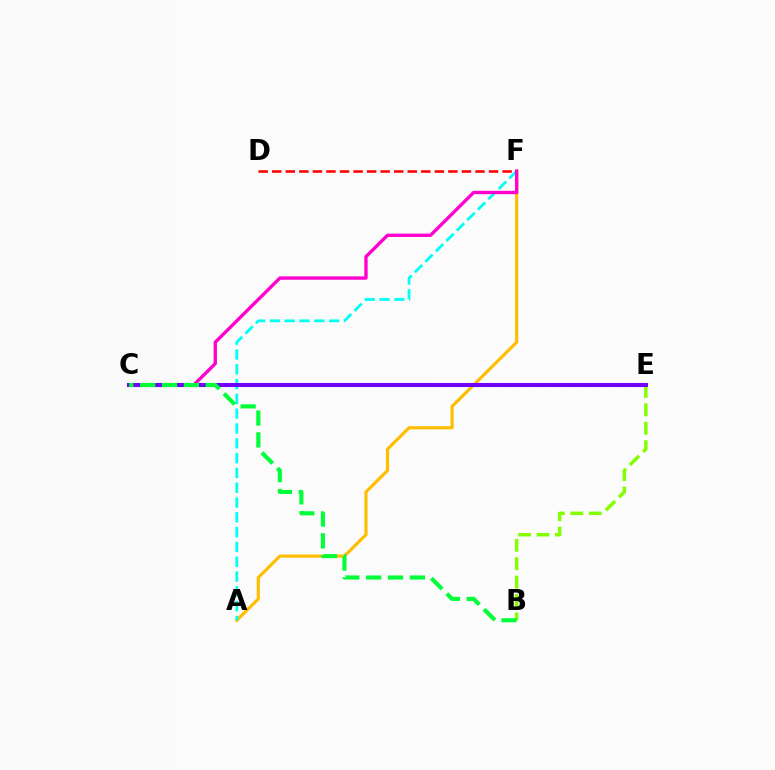{('C', 'E'): [{'color': '#004bff', 'line_style': 'dashed', 'thickness': 2.21}, {'color': '#7200ff', 'line_style': 'solid', 'thickness': 2.9}], ('A', 'F'): [{'color': '#ffbd00', 'line_style': 'solid', 'thickness': 2.26}, {'color': '#00fff6', 'line_style': 'dashed', 'thickness': 2.01}], ('D', 'F'): [{'color': '#ff0000', 'line_style': 'dashed', 'thickness': 1.84}], ('C', 'F'): [{'color': '#ff00cf', 'line_style': 'solid', 'thickness': 2.41}], ('B', 'E'): [{'color': '#84ff00', 'line_style': 'dashed', 'thickness': 2.5}], ('B', 'C'): [{'color': '#00ff39', 'line_style': 'dashed', 'thickness': 2.97}]}